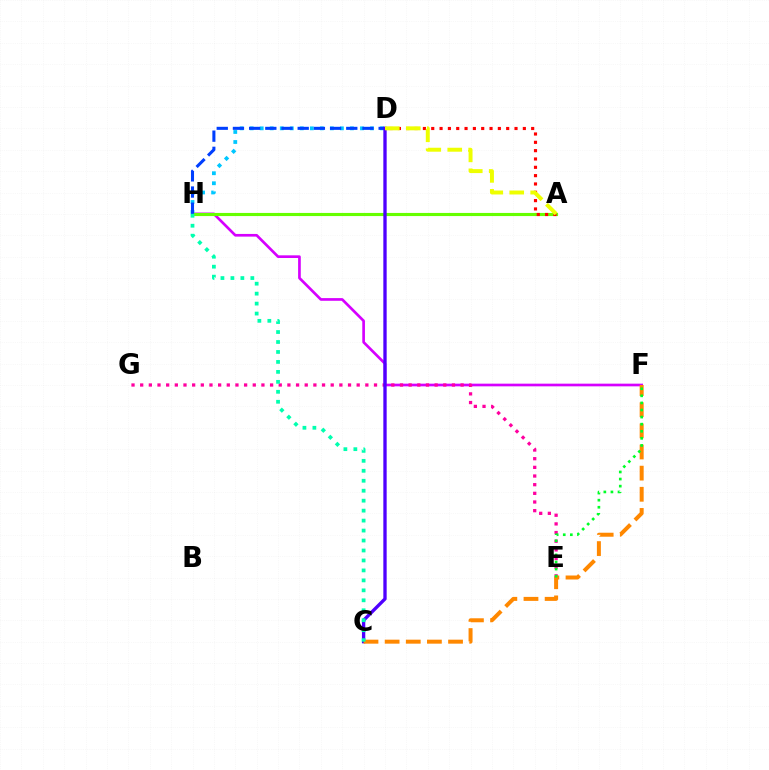{('F', 'H'): [{'color': '#d600ff', 'line_style': 'solid', 'thickness': 1.93}], ('E', 'G'): [{'color': '#ff00a0', 'line_style': 'dotted', 'thickness': 2.35}], ('D', 'H'): [{'color': '#00c7ff', 'line_style': 'dotted', 'thickness': 2.72}, {'color': '#003fff', 'line_style': 'dashed', 'thickness': 2.2}], ('A', 'H'): [{'color': '#66ff00', 'line_style': 'solid', 'thickness': 2.25}], ('A', 'D'): [{'color': '#ff0000', 'line_style': 'dotted', 'thickness': 2.26}, {'color': '#eeff00', 'line_style': 'dashed', 'thickness': 2.85}], ('C', 'D'): [{'color': '#4f00ff', 'line_style': 'solid', 'thickness': 2.4}], ('C', 'F'): [{'color': '#ff8800', 'line_style': 'dashed', 'thickness': 2.87}], ('E', 'F'): [{'color': '#00ff27', 'line_style': 'dotted', 'thickness': 1.92}], ('C', 'H'): [{'color': '#00ffaf', 'line_style': 'dotted', 'thickness': 2.71}]}